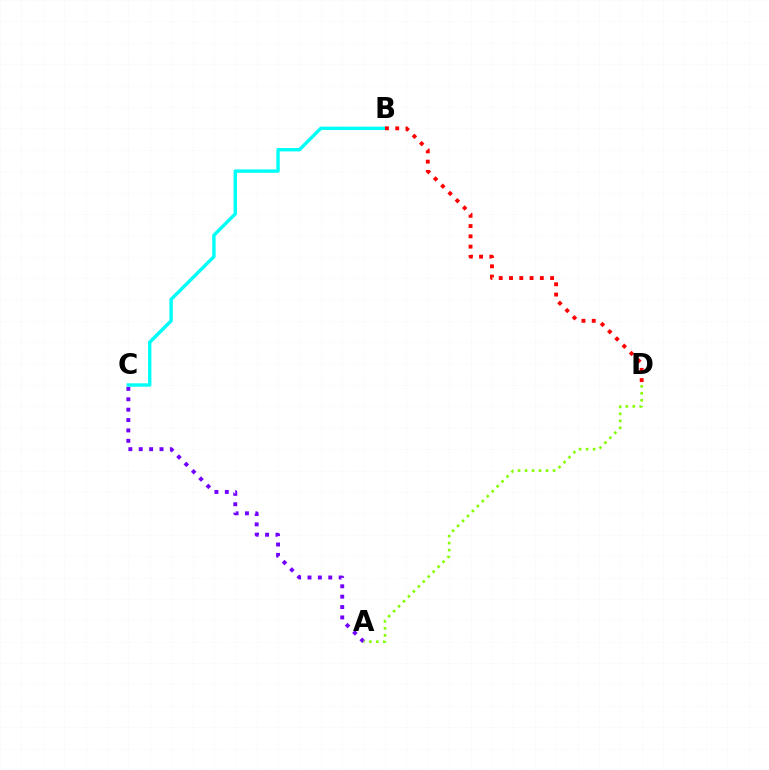{('B', 'C'): [{'color': '#00fff6', 'line_style': 'solid', 'thickness': 2.45}], ('B', 'D'): [{'color': '#ff0000', 'line_style': 'dotted', 'thickness': 2.79}], ('A', 'C'): [{'color': '#7200ff', 'line_style': 'dotted', 'thickness': 2.82}], ('A', 'D'): [{'color': '#84ff00', 'line_style': 'dotted', 'thickness': 1.9}]}